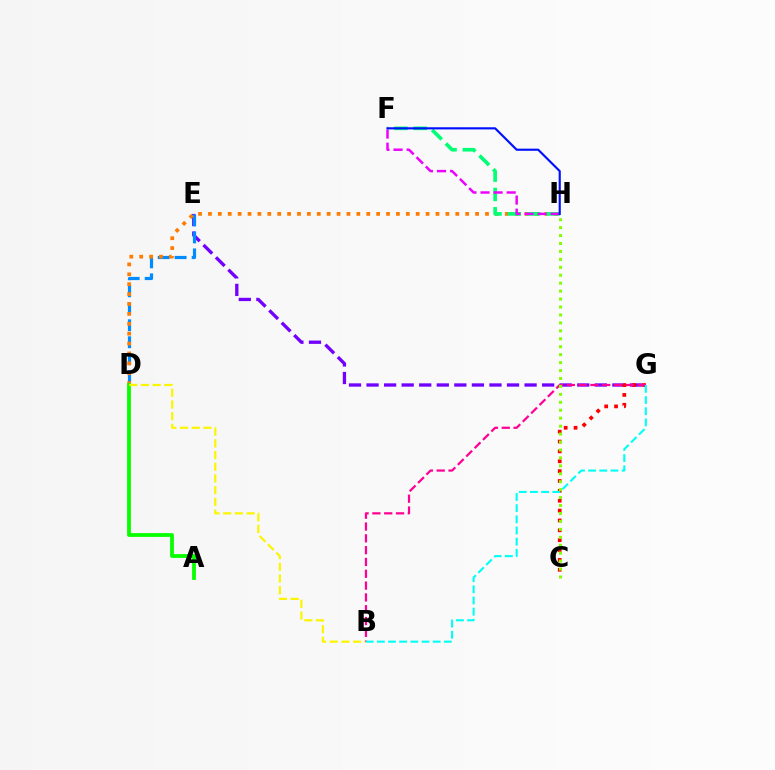{('E', 'G'): [{'color': '#7200ff', 'line_style': 'dashed', 'thickness': 2.39}], ('D', 'E'): [{'color': '#008cff', 'line_style': 'dashed', 'thickness': 2.31}], ('D', 'H'): [{'color': '#ff7c00', 'line_style': 'dotted', 'thickness': 2.69}], ('A', 'D'): [{'color': '#08ff00', 'line_style': 'solid', 'thickness': 2.74}], ('C', 'G'): [{'color': '#ff0000', 'line_style': 'dotted', 'thickness': 2.68}], ('B', 'D'): [{'color': '#fcf500', 'line_style': 'dashed', 'thickness': 1.59}], ('B', 'G'): [{'color': '#ff0094', 'line_style': 'dashed', 'thickness': 1.6}, {'color': '#00fff6', 'line_style': 'dashed', 'thickness': 1.52}], ('F', 'H'): [{'color': '#00ff74', 'line_style': 'dashed', 'thickness': 2.62}, {'color': '#ee00ff', 'line_style': 'dashed', 'thickness': 1.78}, {'color': '#0010ff', 'line_style': 'solid', 'thickness': 1.55}], ('C', 'H'): [{'color': '#84ff00', 'line_style': 'dotted', 'thickness': 2.16}]}